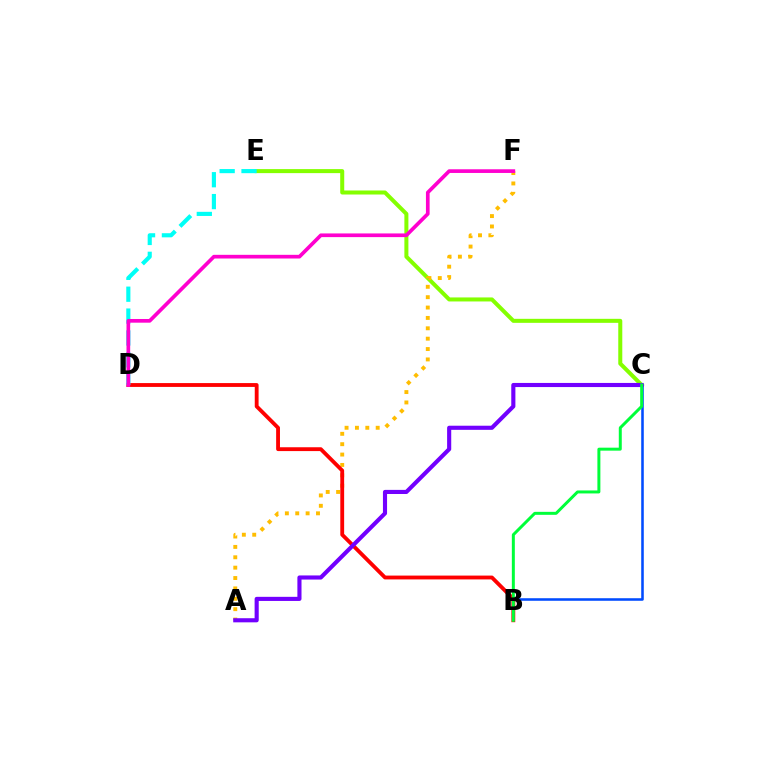{('C', 'E'): [{'color': '#84ff00', 'line_style': 'solid', 'thickness': 2.9}], ('B', 'C'): [{'color': '#004bff', 'line_style': 'solid', 'thickness': 1.84}, {'color': '#00ff39', 'line_style': 'solid', 'thickness': 2.15}], ('A', 'F'): [{'color': '#ffbd00', 'line_style': 'dotted', 'thickness': 2.82}], ('B', 'D'): [{'color': '#ff0000', 'line_style': 'solid', 'thickness': 2.76}], ('D', 'E'): [{'color': '#00fff6', 'line_style': 'dashed', 'thickness': 2.97}], ('A', 'C'): [{'color': '#7200ff', 'line_style': 'solid', 'thickness': 2.96}], ('D', 'F'): [{'color': '#ff00cf', 'line_style': 'solid', 'thickness': 2.65}]}